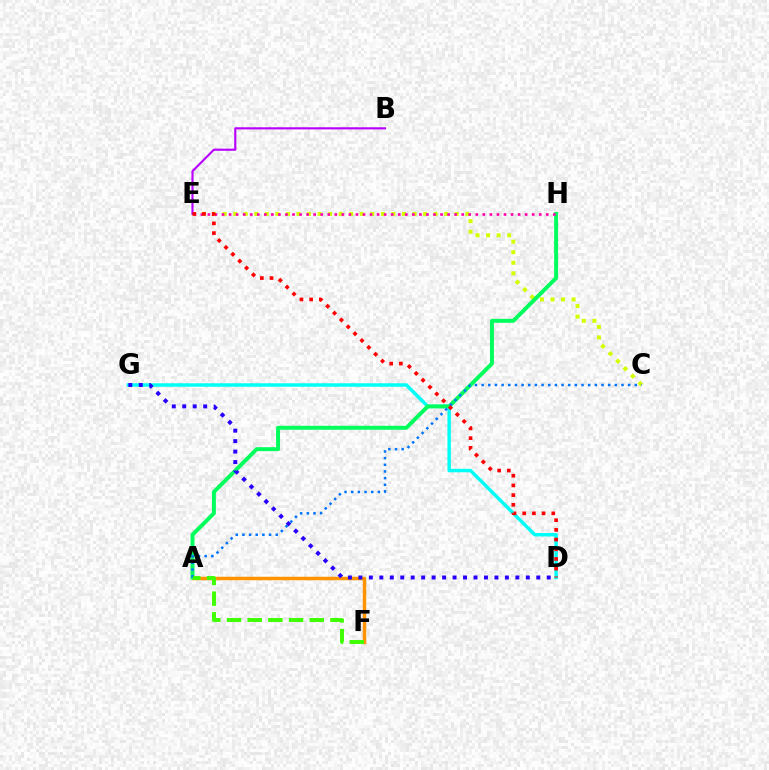{('C', 'E'): [{'color': '#d1ff00', 'line_style': 'dotted', 'thickness': 2.87}], ('D', 'G'): [{'color': '#00fff6', 'line_style': 'solid', 'thickness': 2.48}, {'color': '#2500ff', 'line_style': 'dotted', 'thickness': 2.84}], ('A', 'F'): [{'color': '#ff9400', 'line_style': 'solid', 'thickness': 2.51}, {'color': '#3dff00', 'line_style': 'dashed', 'thickness': 2.81}], ('A', 'H'): [{'color': '#00ff5c', 'line_style': 'solid', 'thickness': 2.84}], ('A', 'C'): [{'color': '#0074ff', 'line_style': 'dotted', 'thickness': 1.81}], ('B', 'E'): [{'color': '#b900ff', 'line_style': 'solid', 'thickness': 1.54}], ('E', 'H'): [{'color': '#ff00ac', 'line_style': 'dotted', 'thickness': 1.92}], ('D', 'E'): [{'color': '#ff0000', 'line_style': 'dotted', 'thickness': 2.63}]}